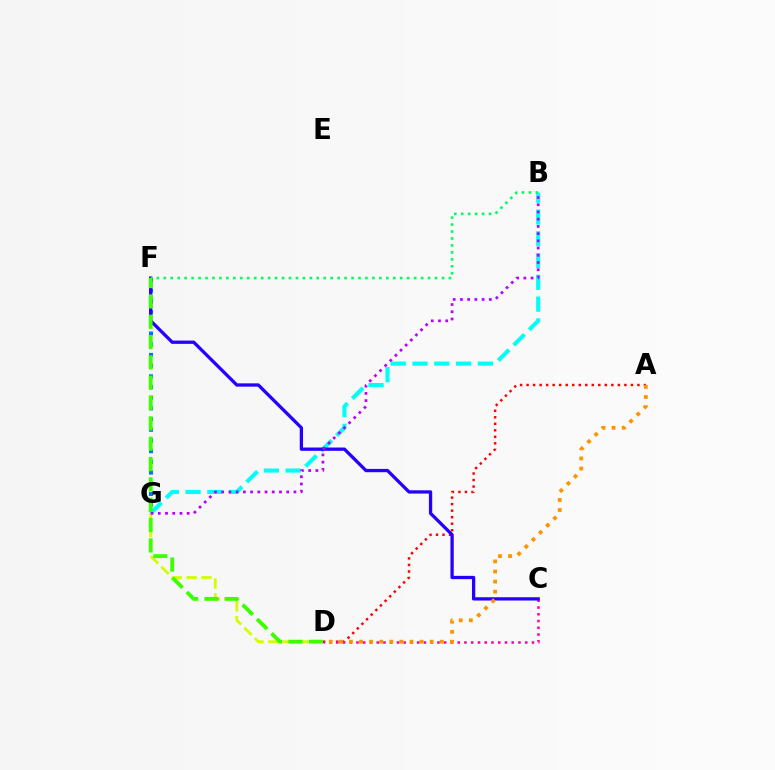{('F', 'G'): [{'color': '#0074ff', 'line_style': 'dotted', 'thickness': 2.91}], ('D', 'G'): [{'color': '#d1ff00', 'line_style': 'dashed', 'thickness': 2.01}], ('A', 'D'): [{'color': '#ff0000', 'line_style': 'dotted', 'thickness': 1.77}, {'color': '#ff9400', 'line_style': 'dotted', 'thickness': 2.74}], ('B', 'G'): [{'color': '#00fff6', 'line_style': 'dashed', 'thickness': 2.96}, {'color': '#b900ff', 'line_style': 'dotted', 'thickness': 1.96}], ('C', 'D'): [{'color': '#ff00ac', 'line_style': 'dotted', 'thickness': 1.83}], ('C', 'F'): [{'color': '#2500ff', 'line_style': 'solid', 'thickness': 2.37}], ('B', 'F'): [{'color': '#00ff5c', 'line_style': 'dotted', 'thickness': 1.89}], ('D', 'F'): [{'color': '#3dff00', 'line_style': 'dashed', 'thickness': 2.76}]}